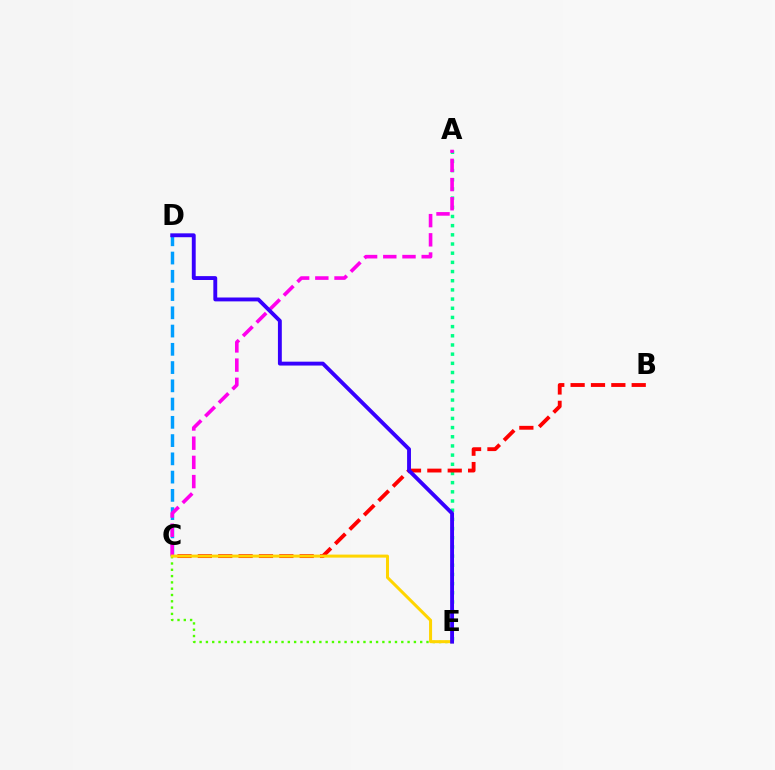{('A', 'E'): [{'color': '#00ff86', 'line_style': 'dotted', 'thickness': 2.49}], ('C', 'D'): [{'color': '#009eff', 'line_style': 'dashed', 'thickness': 2.48}], ('C', 'E'): [{'color': '#4fff00', 'line_style': 'dotted', 'thickness': 1.71}, {'color': '#ffd500', 'line_style': 'solid', 'thickness': 2.18}], ('A', 'C'): [{'color': '#ff00ed', 'line_style': 'dashed', 'thickness': 2.61}], ('B', 'C'): [{'color': '#ff0000', 'line_style': 'dashed', 'thickness': 2.77}], ('D', 'E'): [{'color': '#3700ff', 'line_style': 'solid', 'thickness': 2.79}]}